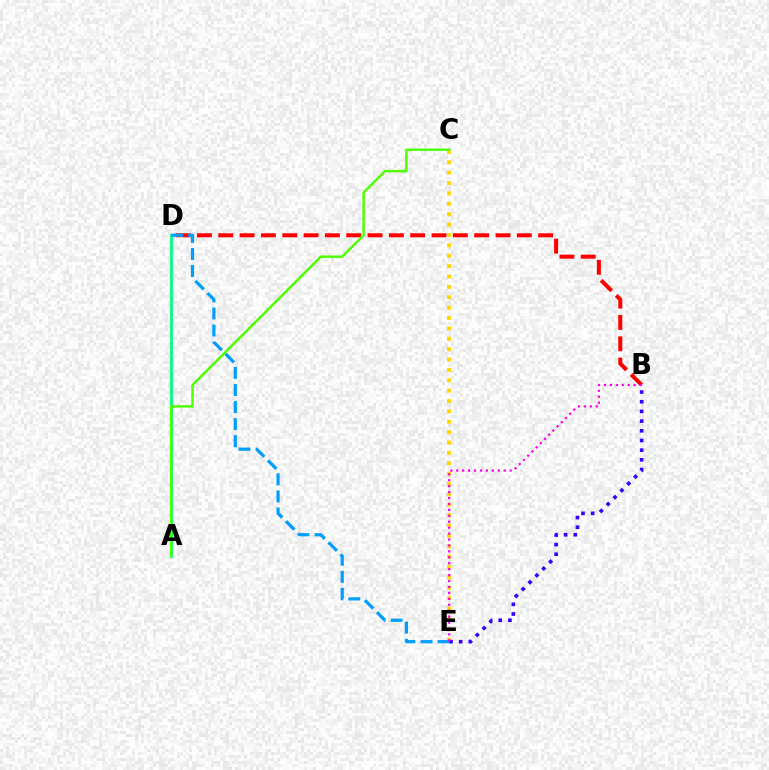{('B', 'D'): [{'color': '#ff0000', 'line_style': 'dashed', 'thickness': 2.9}], ('C', 'E'): [{'color': '#ffd500', 'line_style': 'dotted', 'thickness': 2.82}], ('B', 'E'): [{'color': '#3700ff', 'line_style': 'dotted', 'thickness': 2.63}, {'color': '#ff00ed', 'line_style': 'dotted', 'thickness': 1.61}], ('A', 'D'): [{'color': '#00ff86', 'line_style': 'solid', 'thickness': 2.04}], ('A', 'C'): [{'color': '#4fff00', 'line_style': 'solid', 'thickness': 1.77}], ('D', 'E'): [{'color': '#009eff', 'line_style': 'dashed', 'thickness': 2.32}]}